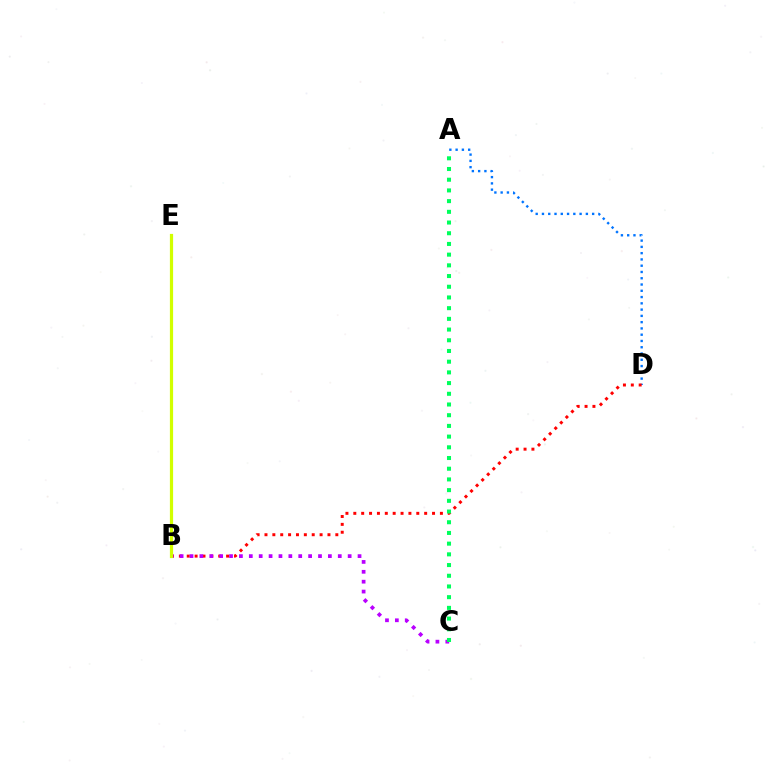{('A', 'D'): [{'color': '#0074ff', 'line_style': 'dotted', 'thickness': 1.7}], ('B', 'D'): [{'color': '#ff0000', 'line_style': 'dotted', 'thickness': 2.14}], ('B', 'C'): [{'color': '#b900ff', 'line_style': 'dotted', 'thickness': 2.69}], ('A', 'C'): [{'color': '#00ff5c', 'line_style': 'dotted', 'thickness': 2.91}], ('B', 'E'): [{'color': '#d1ff00', 'line_style': 'solid', 'thickness': 2.31}]}